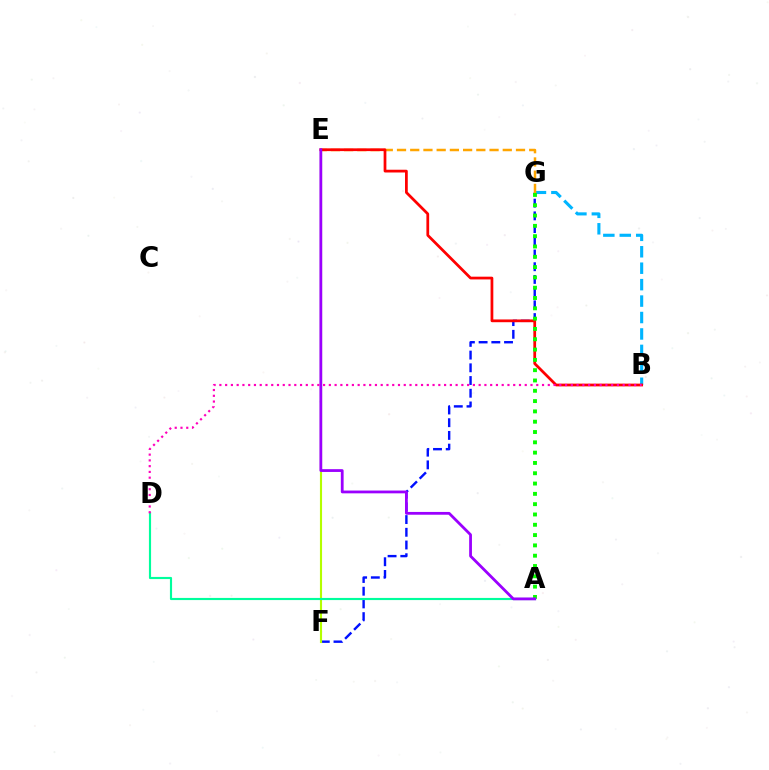{('B', 'G'): [{'color': '#00b5ff', 'line_style': 'dashed', 'thickness': 2.23}], ('F', 'G'): [{'color': '#0010ff', 'line_style': 'dashed', 'thickness': 1.73}], ('E', 'F'): [{'color': '#b3ff00', 'line_style': 'solid', 'thickness': 1.53}], ('E', 'G'): [{'color': '#ffa500', 'line_style': 'dashed', 'thickness': 1.8}], ('B', 'E'): [{'color': '#ff0000', 'line_style': 'solid', 'thickness': 1.98}], ('A', 'D'): [{'color': '#00ff9d', 'line_style': 'solid', 'thickness': 1.54}], ('A', 'G'): [{'color': '#08ff00', 'line_style': 'dotted', 'thickness': 2.8}], ('A', 'E'): [{'color': '#9b00ff', 'line_style': 'solid', 'thickness': 2.01}], ('B', 'D'): [{'color': '#ff00bd', 'line_style': 'dotted', 'thickness': 1.57}]}